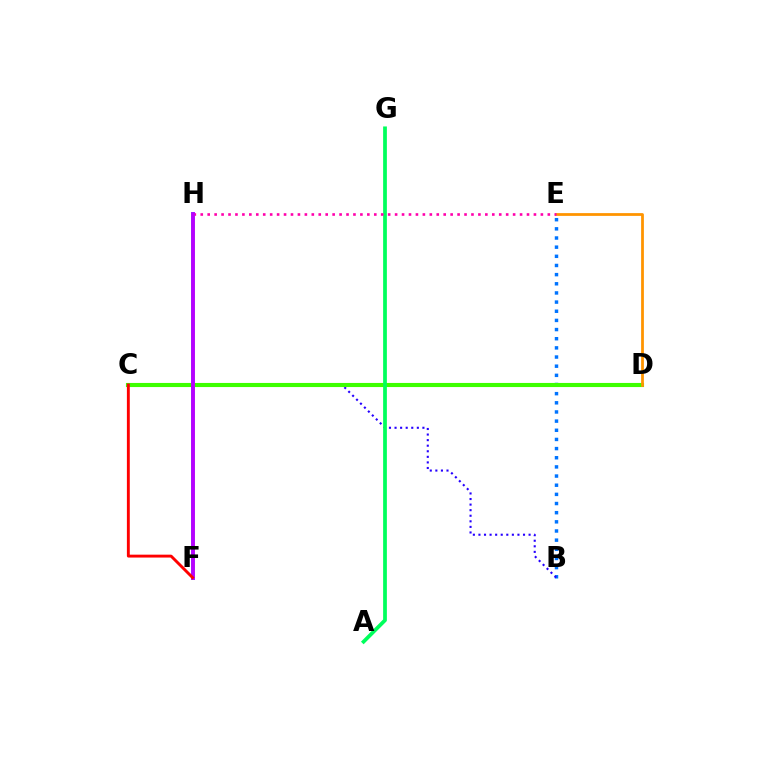{('B', 'E'): [{'color': '#0074ff', 'line_style': 'dotted', 'thickness': 2.49}], ('F', 'H'): [{'color': '#00fff6', 'line_style': 'solid', 'thickness': 2.77}, {'color': '#d1ff00', 'line_style': 'dotted', 'thickness': 1.9}, {'color': '#b900ff', 'line_style': 'solid', 'thickness': 2.78}], ('B', 'C'): [{'color': '#2500ff', 'line_style': 'dotted', 'thickness': 1.51}], ('C', 'D'): [{'color': '#3dff00', 'line_style': 'solid', 'thickness': 2.96}], ('D', 'E'): [{'color': '#ff9400', 'line_style': 'solid', 'thickness': 2.0}], ('A', 'G'): [{'color': '#00ff5c', 'line_style': 'solid', 'thickness': 2.69}], ('E', 'H'): [{'color': '#ff00ac', 'line_style': 'dotted', 'thickness': 1.89}], ('C', 'F'): [{'color': '#ff0000', 'line_style': 'solid', 'thickness': 2.09}]}